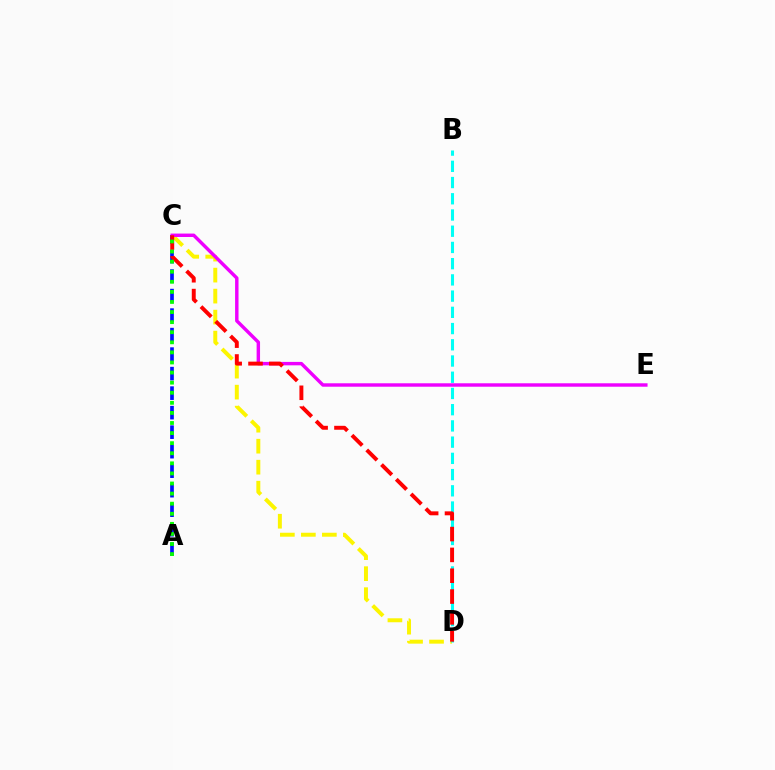{('C', 'D'): [{'color': '#fcf500', 'line_style': 'dashed', 'thickness': 2.85}, {'color': '#ff0000', 'line_style': 'dashed', 'thickness': 2.83}], ('A', 'C'): [{'color': '#0010ff', 'line_style': 'dashed', 'thickness': 2.65}, {'color': '#08ff00', 'line_style': 'dotted', 'thickness': 2.74}], ('C', 'E'): [{'color': '#ee00ff', 'line_style': 'solid', 'thickness': 2.47}], ('B', 'D'): [{'color': '#00fff6', 'line_style': 'dashed', 'thickness': 2.2}]}